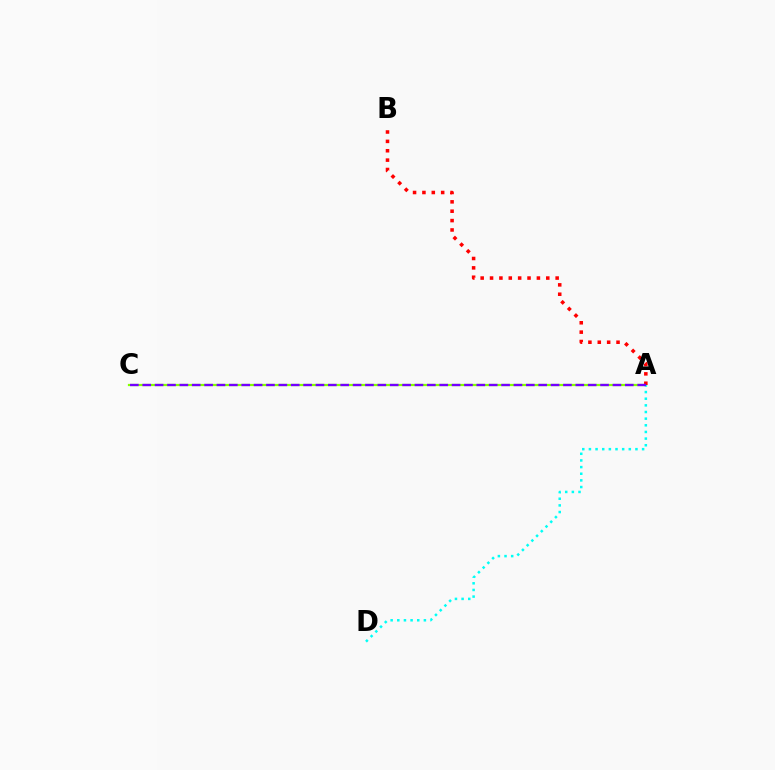{('A', 'C'): [{'color': '#84ff00', 'line_style': 'solid', 'thickness': 1.6}, {'color': '#7200ff', 'line_style': 'dashed', 'thickness': 1.68}], ('A', 'D'): [{'color': '#00fff6', 'line_style': 'dotted', 'thickness': 1.81}], ('A', 'B'): [{'color': '#ff0000', 'line_style': 'dotted', 'thickness': 2.55}]}